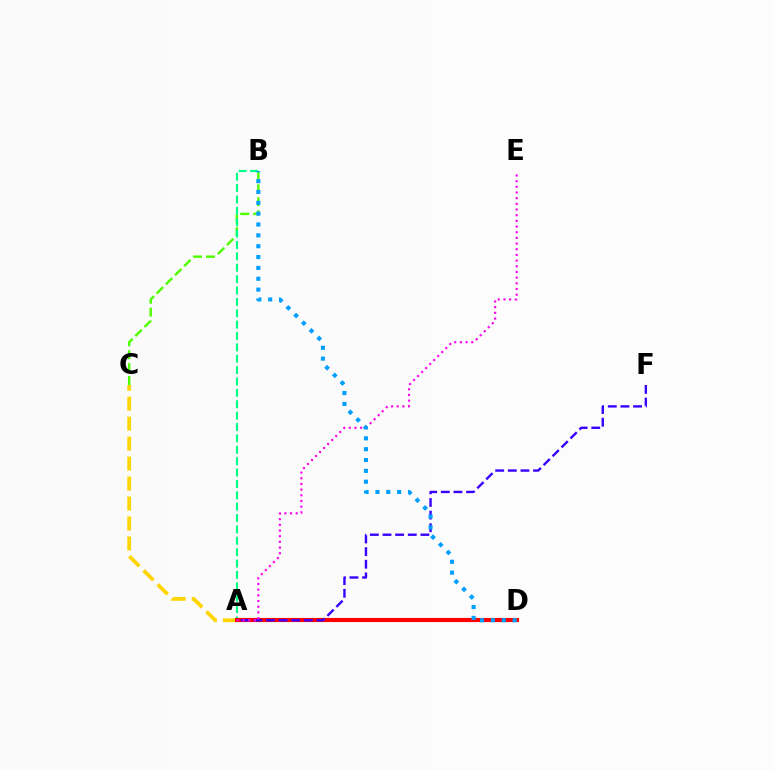{('A', 'C'): [{'color': '#ffd500', 'line_style': 'dashed', 'thickness': 2.71}], ('B', 'C'): [{'color': '#4fff00', 'line_style': 'dashed', 'thickness': 1.75}], ('A', 'B'): [{'color': '#00ff86', 'line_style': 'dashed', 'thickness': 1.55}], ('A', 'D'): [{'color': '#ff0000', 'line_style': 'solid', 'thickness': 2.97}], ('A', 'F'): [{'color': '#3700ff', 'line_style': 'dashed', 'thickness': 1.72}], ('A', 'E'): [{'color': '#ff00ed', 'line_style': 'dotted', 'thickness': 1.54}], ('B', 'D'): [{'color': '#009eff', 'line_style': 'dotted', 'thickness': 2.95}]}